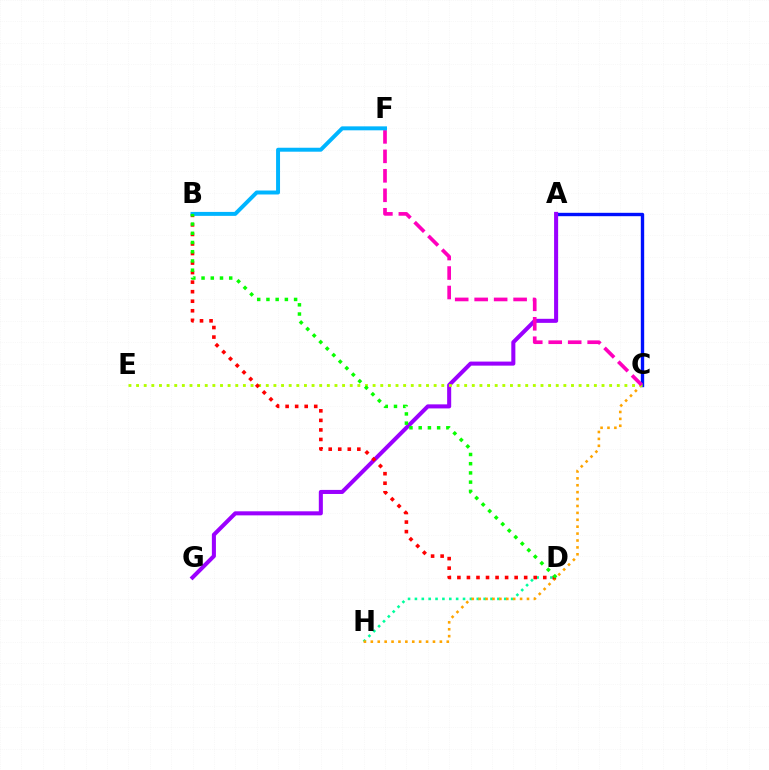{('A', 'C'): [{'color': '#0010ff', 'line_style': 'solid', 'thickness': 2.43}], ('D', 'H'): [{'color': '#00ff9d', 'line_style': 'dotted', 'thickness': 1.87}], ('A', 'G'): [{'color': '#9b00ff', 'line_style': 'solid', 'thickness': 2.92}], ('C', 'H'): [{'color': '#ffa500', 'line_style': 'dotted', 'thickness': 1.88}], ('C', 'E'): [{'color': '#b3ff00', 'line_style': 'dotted', 'thickness': 2.07}], ('B', 'D'): [{'color': '#ff0000', 'line_style': 'dotted', 'thickness': 2.59}, {'color': '#08ff00', 'line_style': 'dotted', 'thickness': 2.5}], ('C', 'F'): [{'color': '#ff00bd', 'line_style': 'dashed', 'thickness': 2.65}], ('B', 'F'): [{'color': '#00b5ff', 'line_style': 'solid', 'thickness': 2.85}]}